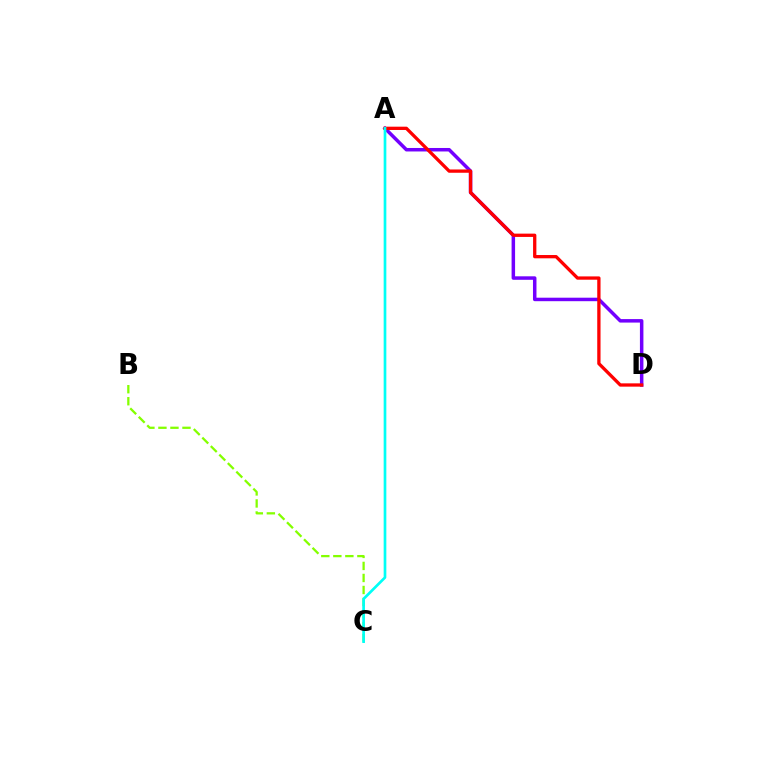{('A', 'D'): [{'color': '#7200ff', 'line_style': 'solid', 'thickness': 2.51}, {'color': '#ff0000', 'line_style': 'solid', 'thickness': 2.37}], ('B', 'C'): [{'color': '#84ff00', 'line_style': 'dashed', 'thickness': 1.63}], ('A', 'C'): [{'color': '#00fff6', 'line_style': 'solid', 'thickness': 1.93}]}